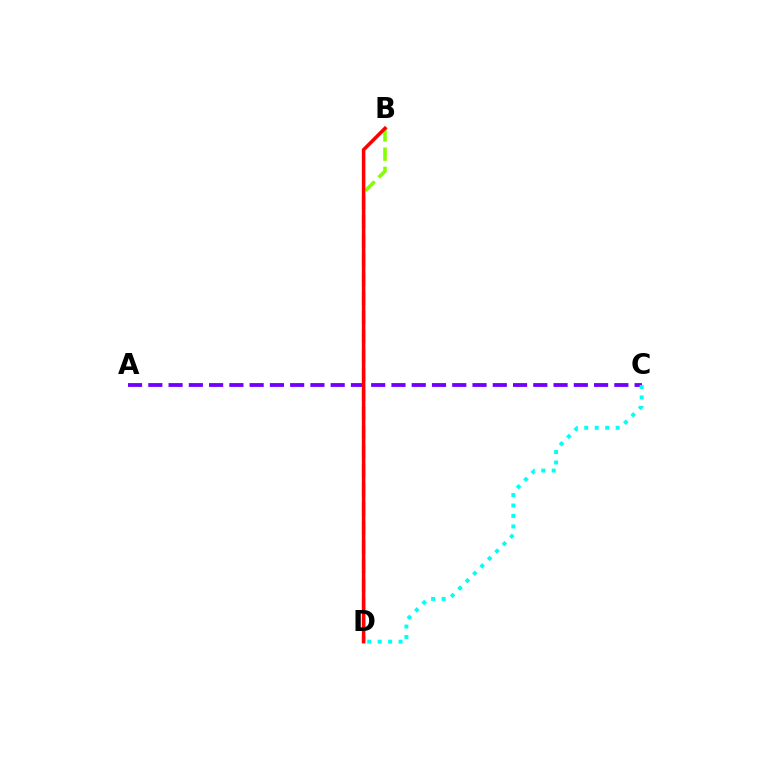{('A', 'C'): [{'color': '#7200ff', 'line_style': 'dashed', 'thickness': 2.75}], ('C', 'D'): [{'color': '#00fff6', 'line_style': 'dotted', 'thickness': 2.84}], ('B', 'D'): [{'color': '#84ff00', 'line_style': 'dashed', 'thickness': 2.6}, {'color': '#ff0000', 'line_style': 'solid', 'thickness': 2.53}]}